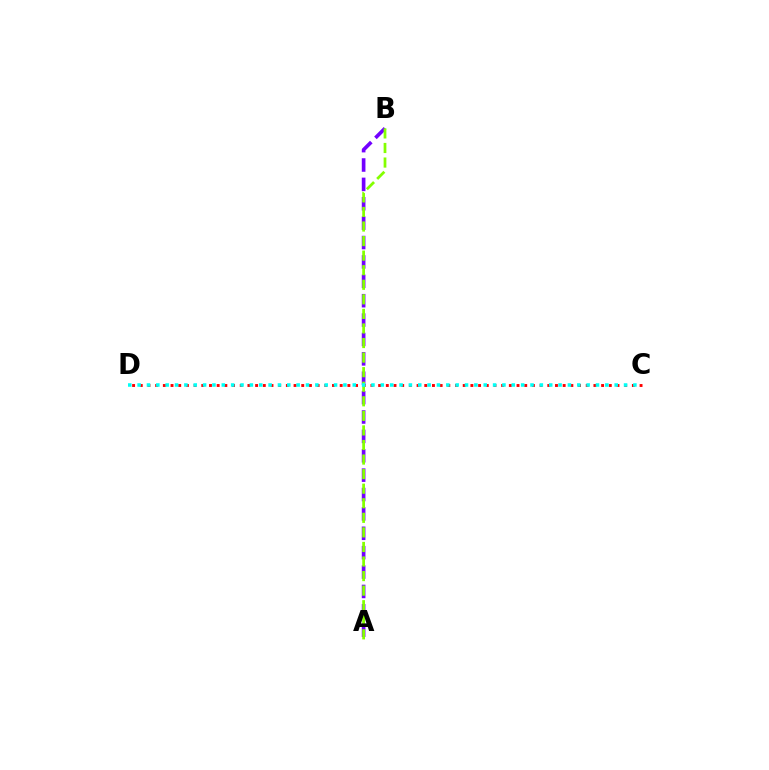{('A', 'B'): [{'color': '#7200ff', 'line_style': 'dashed', 'thickness': 2.63}, {'color': '#84ff00', 'line_style': 'dashed', 'thickness': 1.98}], ('C', 'D'): [{'color': '#ff0000', 'line_style': 'dotted', 'thickness': 2.09}, {'color': '#00fff6', 'line_style': 'dotted', 'thickness': 2.54}]}